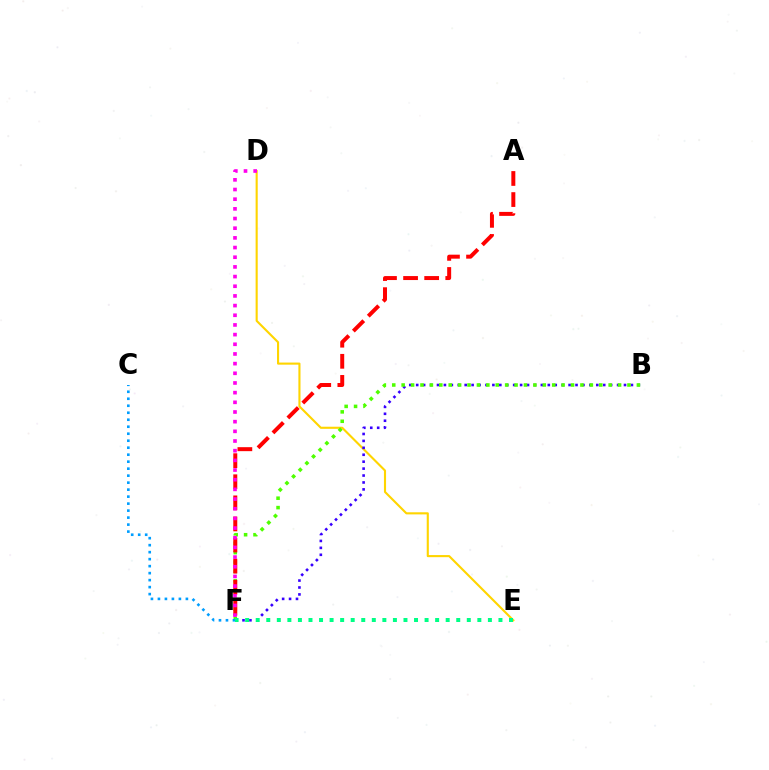{('D', 'E'): [{'color': '#ffd500', 'line_style': 'solid', 'thickness': 1.52}], ('B', 'F'): [{'color': '#3700ff', 'line_style': 'dotted', 'thickness': 1.88}, {'color': '#4fff00', 'line_style': 'dotted', 'thickness': 2.56}], ('C', 'F'): [{'color': '#009eff', 'line_style': 'dotted', 'thickness': 1.9}], ('A', 'F'): [{'color': '#ff0000', 'line_style': 'dashed', 'thickness': 2.87}], ('E', 'F'): [{'color': '#00ff86', 'line_style': 'dotted', 'thickness': 2.87}], ('D', 'F'): [{'color': '#ff00ed', 'line_style': 'dotted', 'thickness': 2.63}]}